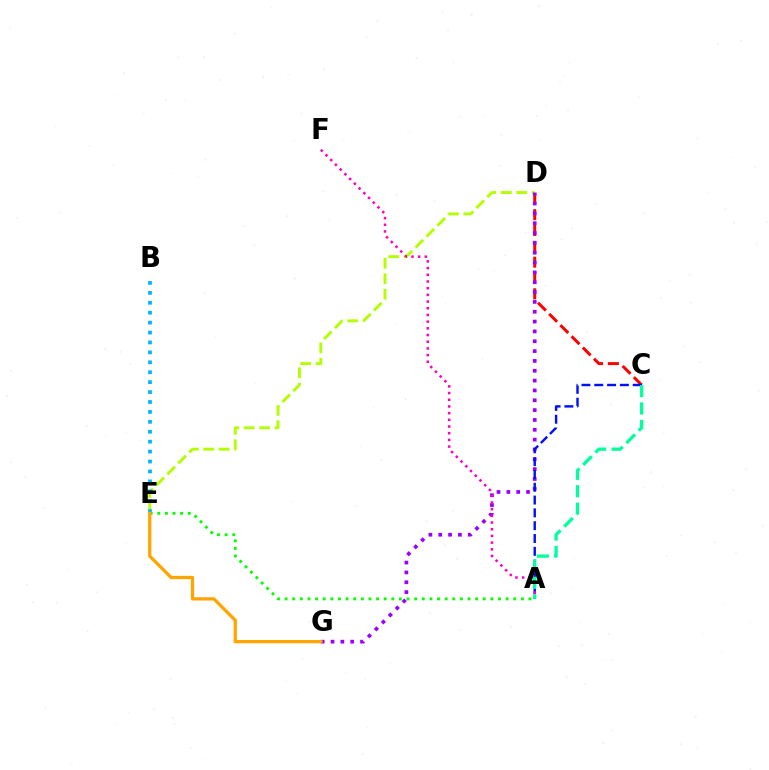{('C', 'D'): [{'color': '#ff0000', 'line_style': 'dashed', 'thickness': 2.15}], ('D', 'E'): [{'color': '#b3ff00', 'line_style': 'dashed', 'thickness': 2.1}], ('D', 'G'): [{'color': '#9b00ff', 'line_style': 'dotted', 'thickness': 2.67}], ('A', 'C'): [{'color': '#0010ff', 'line_style': 'dashed', 'thickness': 1.74}, {'color': '#00ff9d', 'line_style': 'dashed', 'thickness': 2.36}], ('B', 'E'): [{'color': '#00b5ff', 'line_style': 'dotted', 'thickness': 2.7}], ('A', 'F'): [{'color': '#ff00bd', 'line_style': 'dotted', 'thickness': 1.82}], ('A', 'E'): [{'color': '#08ff00', 'line_style': 'dotted', 'thickness': 2.07}], ('E', 'G'): [{'color': '#ffa500', 'line_style': 'solid', 'thickness': 2.36}]}